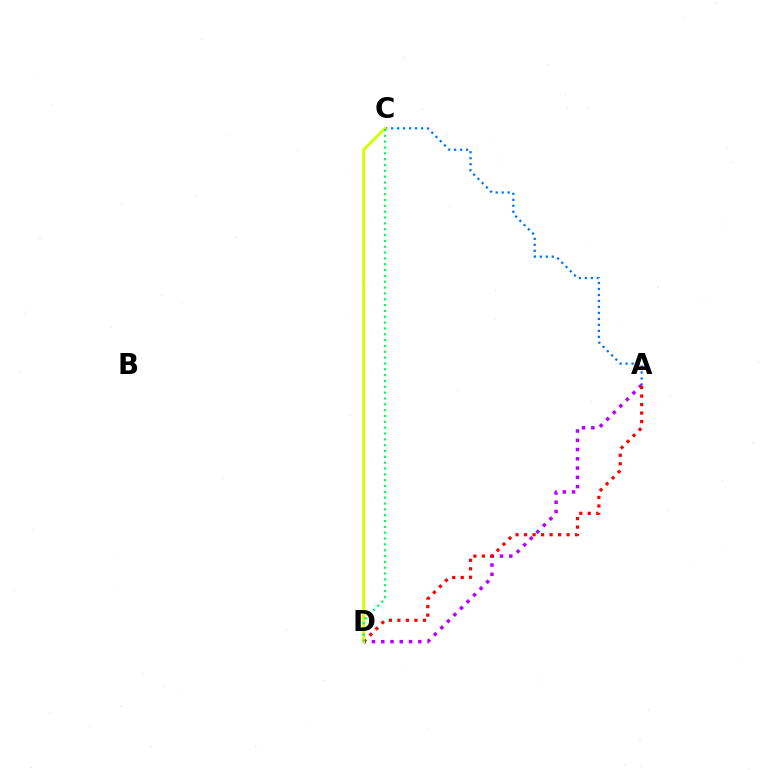{('A', 'C'): [{'color': '#0074ff', 'line_style': 'dotted', 'thickness': 1.63}], ('A', 'D'): [{'color': '#b900ff', 'line_style': 'dotted', 'thickness': 2.52}, {'color': '#ff0000', 'line_style': 'dotted', 'thickness': 2.31}], ('C', 'D'): [{'color': '#d1ff00', 'line_style': 'solid', 'thickness': 2.05}, {'color': '#00ff5c', 'line_style': 'dotted', 'thickness': 1.59}]}